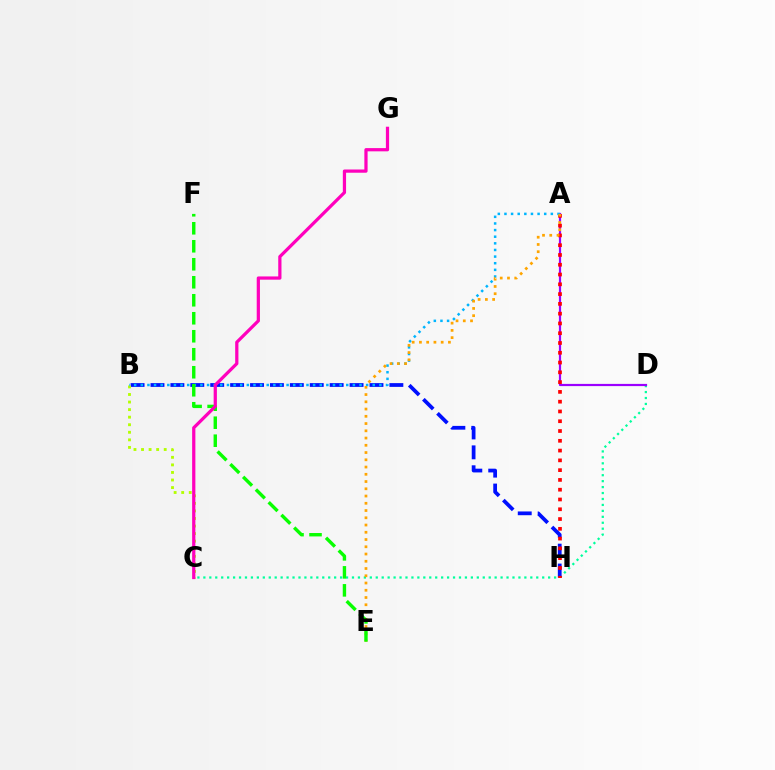{('C', 'D'): [{'color': '#00ff9d', 'line_style': 'dotted', 'thickness': 1.62}], ('B', 'H'): [{'color': '#0010ff', 'line_style': 'dashed', 'thickness': 2.7}], ('B', 'C'): [{'color': '#b3ff00', 'line_style': 'dotted', 'thickness': 2.05}], ('A', 'D'): [{'color': '#9b00ff', 'line_style': 'solid', 'thickness': 1.59}], ('A', 'H'): [{'color': '#ff0000', 'line_style': 'dotted', 'thickness': 2.66}], ('A', 'B'): [{'color': '#00b5ff', 'line_style': 'dotted', 'thickness': 1.8}], ('A', 'E'): [{'color': '#ffa500', 'line_style': 'dotted', 'thickness': 1.97}], ('E', 'F'): [{'color': '#08ff00', 'line_style': 'dashed', 'thickness': 2.44}], ('C', 'G'): [{'color': '#ff00bd', 'line_style': 'solid', 'thickness': 2.33}]}